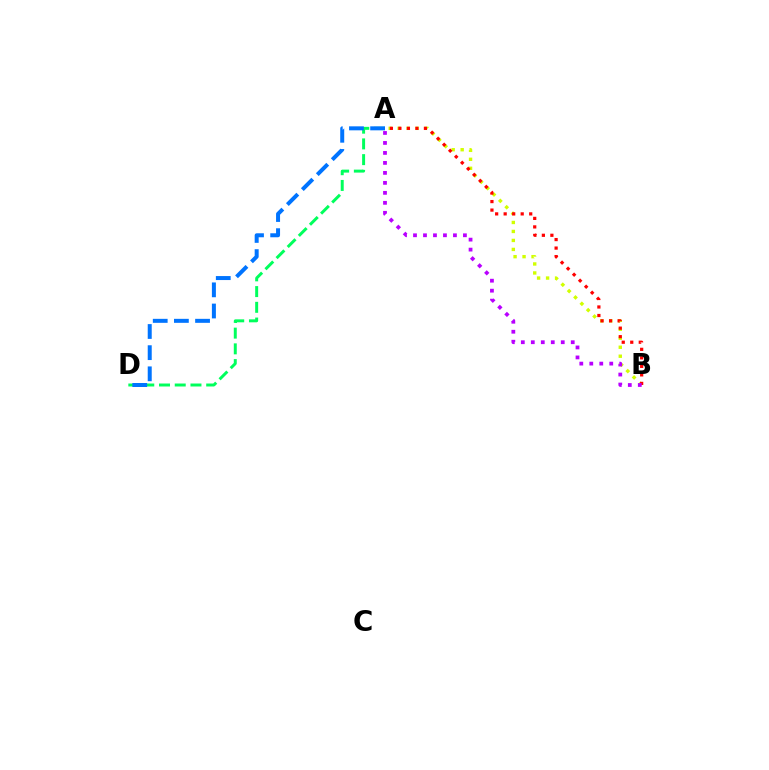{('A', 'B'): [{'color': '#d1ff00', 'line_style': 'dotted', 'thickness': 2.44}, {'color': '#ff0000', 'line_style': 'dotted', 'thickness': 2.31}, {'color': '#b900ff', 'line_style': 'dotted', 'thickness': 2.71}], ('A', 'D'): [{'color': '#00ff5c', 'line_style': 'dashed', 'thickness': 2.14}, {'color': '#0074ff', 'line_style': 'dashed', 'thickness': 2.87}]}